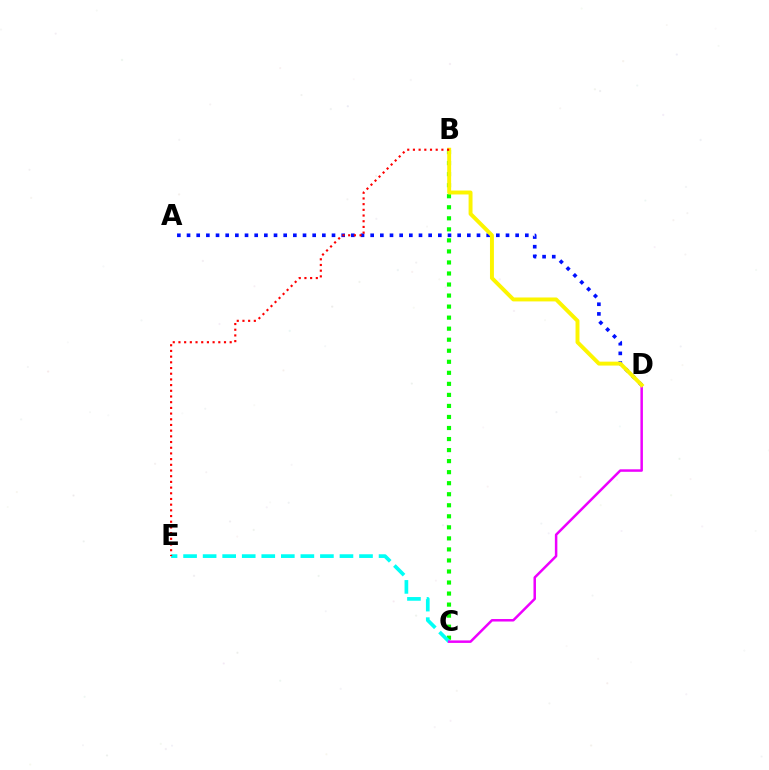{('B', 'C'): [{'color': '#08ff00', 'line_style': 'dotted', 'thickness': 3.0}], ('C', 'E'): [{'color': '#00fff6', 'line_style': 'dashed', 'thickness': 2.66}], ('A', 'D'): [{'color': '#0010ff', 'line_style': 'dotted', 'thickness': 2.63}], ('C', 'D'): [{'color': '#ee00ff', 'line_style': 'solid', 'thickness': 1.8}], ('B', 'D'): [{'color': '#fcf500', 'line_style': 'solid', 'thickness': 2.83}], ('B', 'E'): [{'color': '#ff0000', 'line_style': 'dotted', 'thickness': 1.55}]}